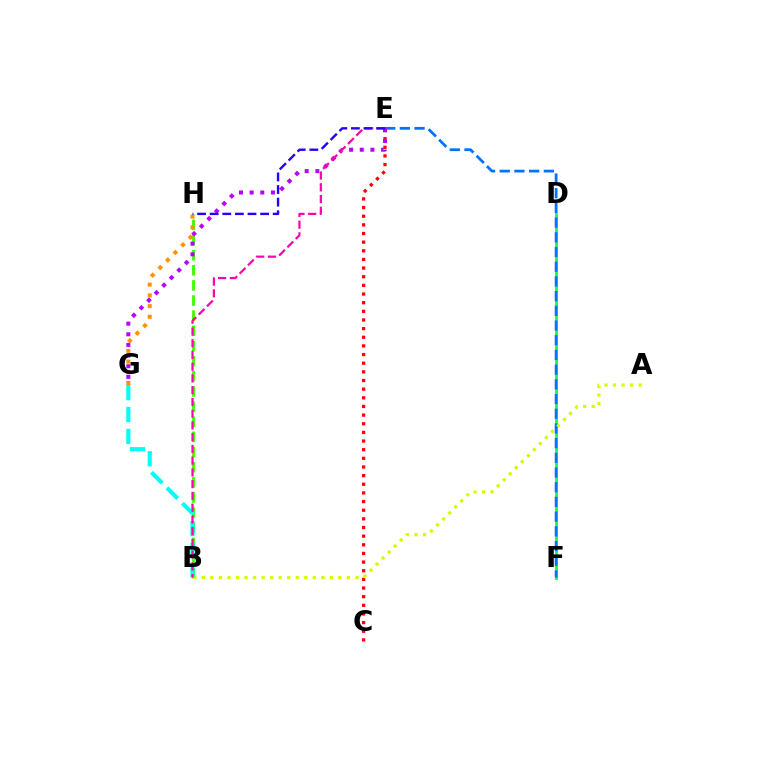{('D', 'F'): [{'color': '#00ff5c', 'line_style': 'solid', 'thickness': 1.99}], ('B', 'H'): [{'color': '#3dff00', 'line_style': 'dashed', 'thickness': 2.06}], ('E', 'F'): [{'color': '#0074ff', 'line_style': 'dashed', 'thickness': 2.0}], ('G', 'H'): [{'color': '#ff9400', 'line_style': 'dotted', 'thickness': 2.91}], ('C', 'E'): [{'color': '#ff0000', 'line_style': 'dotted', 'thickness': 2.35}], ('A', 'B'): [{'color': '#d1ff00', 'line_style': 'dotted', 'thickness': 2.32}], ('E', 'G'): [{'color': '#b900ff', 'line_style': 'dotted', 'thickness': 2.89}], ('B', 'G'): [{'color': '#00fff6', 'line_style': 'dashed', 'thickness': 2.97}], ('B', 'E'): [{'color': '#ff00ac', 'line_style': 'dashed', 'thickness': 1.6}], ('E', 'H'): [{'color': '#2500ff', 'line_style': 'dashed', 'thickness': 1.71}]}